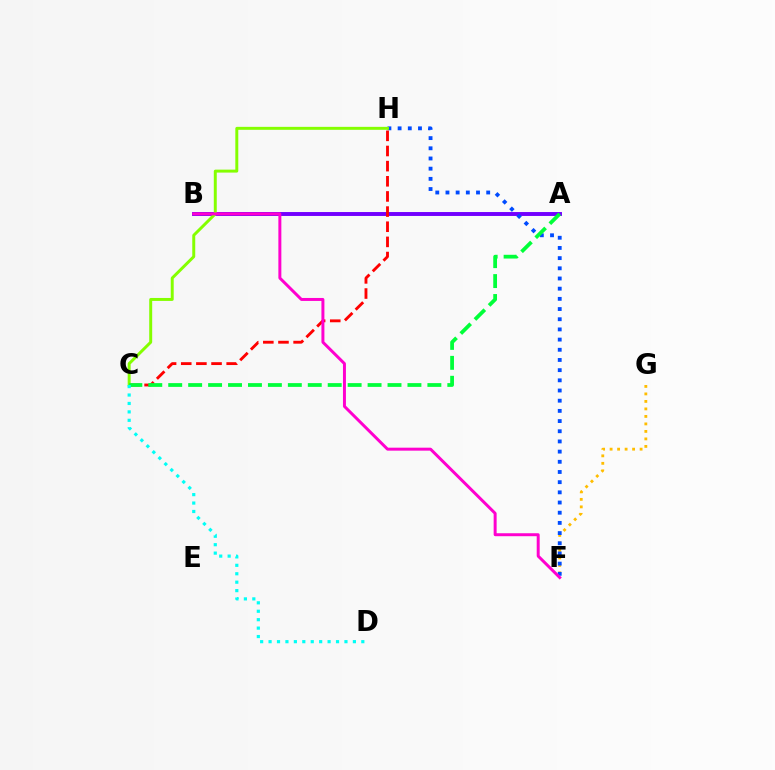{('F', 'G'): [{'color': '#ffbd00', 'line_style': 'dotted', 'thickness': 2.04}], ('A', 'B'): [{'color': '#7200ff', 'line_style': 'solid', 'thickness': 2.83}], ('F', 'H'): [{'color': '#004bff', 'line_style': 'dotted', 'thickness': 2.77}], ('C', 'H'): [{'color': '#ff0000', 'line_style': 'dashed', 'thickness': 2.06}, {'color': '#84ff00', 'line_style': 'solid', 'thickness': 2.13}], ('A', 'C'): [{'color': '#00ff39', 'line_style': 'dashed', 'thickness': 2.71}], ('C', 'D'): [{'color': '#00fff6', 'line_style': 'dotted', 'thickness': 2.29}], ('B', 'F'): [{'color': '#ff00cf', 'line_style': 'solid', 'thickness': 2.14}]}